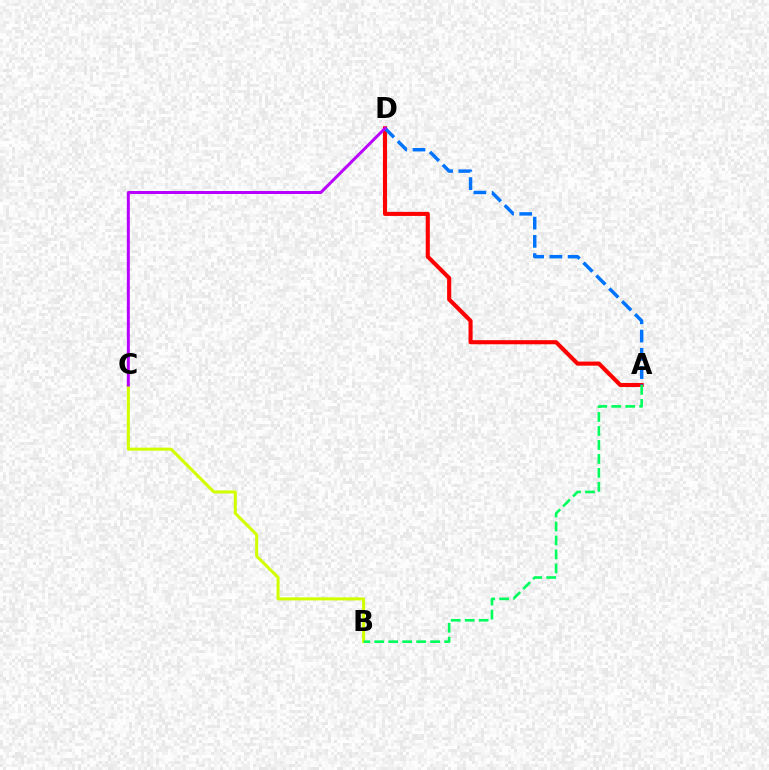{('A', 'D'): [{'color': '#ff0000', 'line_style': 'solid', 'thickness': 2.95}, {'color': '#0074ff', 'line_style': 'dashed', 'thickness': 2.48}], ('B', 'C'): [{'color': '#d1ff00', 'line_style': 'solid', 'thickness': 2.18}], ('A', 'B'): [{'color': '#00ff5c', 'line_style': 'dashed', 'thickness': 1.9}], ('C', 'D'): [{'color': '#b900ff', 'line_style': 'solid', 'thickness': 2.15}]}